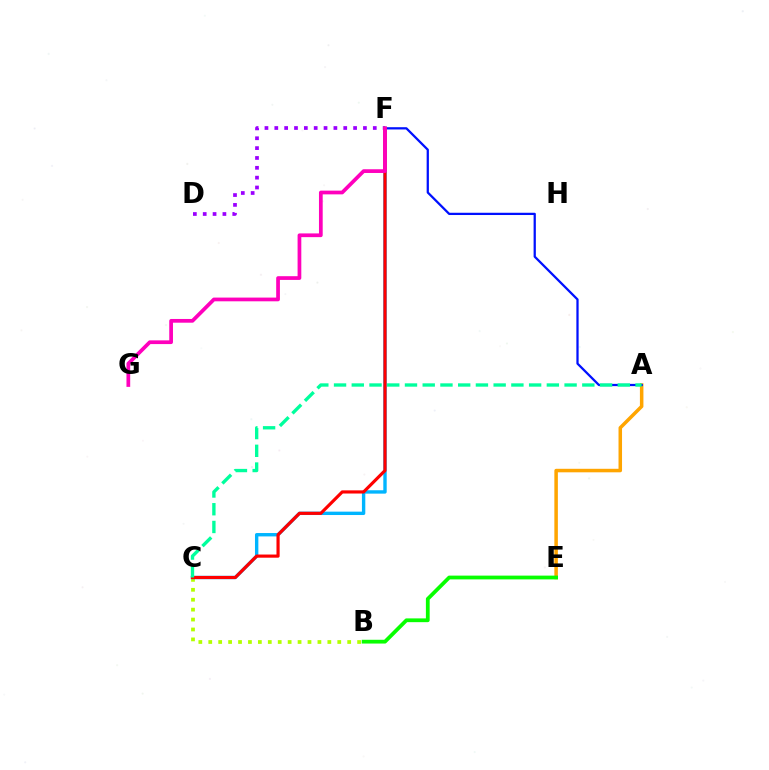{('D', 'F'): [{'color': '#9b00ff', 'line_style': 'dotted', 'thickness': 2.68}], ('A', 'E'): [{'color': '#ffa500', 'line_style': 'solid', 'thickness': 2.53}], ('B', 'C'): [{'color': '#b3ff00', 'line_style': 'dotted', 'thickness': 2.7}], ('B', 'E'): [{'color': '#08ff00', 'line_style': 'solid', 'thickness': 2.71}], ('C', 'F'): [{'color': '#00b5ff', 'line_style': 'solid', 'thickness': 2.43}, {'color': '#ff0000', 'line_style': 'solid', 'thickness': 2.28}], ('A', 'F'): [{'color': '#0010ff', 'line_style': 'solid', 'thickness': 1.63}], ('F', 'G'): [{'color': '#ff00bd', 'line_style': 'solid', 'thickness': 2.68}], ('A', 'C'): [{'color': '#00ff9d', 'line_style': 'dashed', 'thickness': 2.41}]}